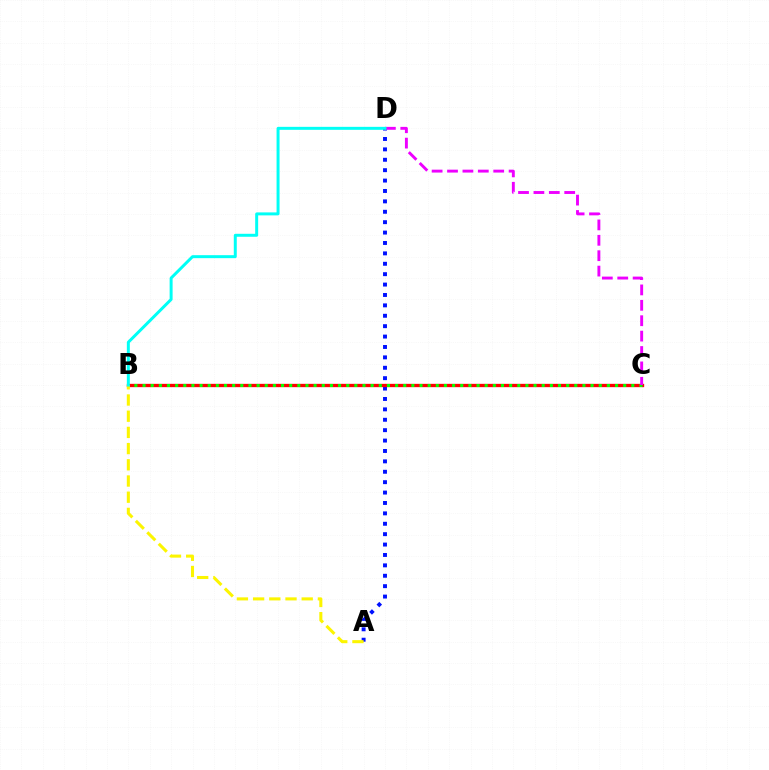{('A', 'D'): [{'color': '#0010ff', 'line_style': 'dotted', 'thickness': 2.83}], ('B', 'C'): [{'color': '#ff0000', 'line_style': 'solid', 'thickness': 2.39}, {'color': '#08ff00', 'line_style': 'dotted', 'thickness': 2.21}], ('C', 'D'): [{'color': '#ee00ff', 'line_style': 'dashed', 'thickness': 2.09}], ('A', 'B'): [{'color': '#fcf500', 'line_style': 'dashed', 'thickness': 2.2}], ('B', 'D'): [{'color': '#00fff6', 'line_style': 'solid', 'thickness': 2.15}]}